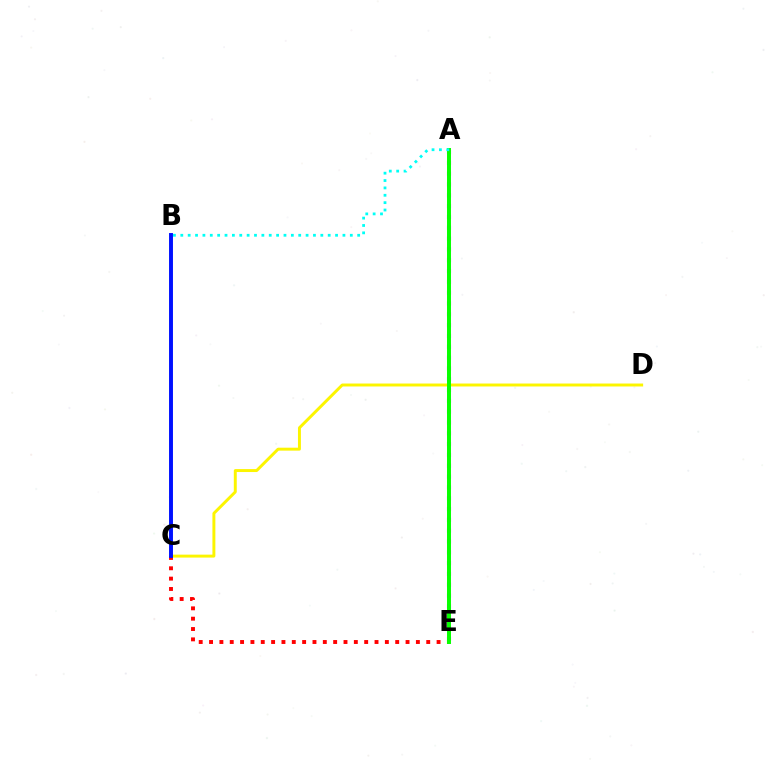{('C', 'D'): [{'color': '#fcf500', 'line_style': 'solid', 'thickness': 2.12}], ('C', 'E'): [{'color': '#ff0000', 'line_style': 'dotted', 'thickness': 2.81}], ('A', 'E'): [{'color': '#ee00ff', 'line_style': 'dotted', 'thickness': 2.94}, {'color': '#08ff00', 'line_style': 'solid', 'thickness': 2.86}], ('A', 'B'): [{'color': '#00fff6', 'line_style': 'dotted', 'thickness': 2.0}], ('B', 'C'): [{'color': '#0010ff', 'line_style': 'solid', 'thickness': 2.82}]}